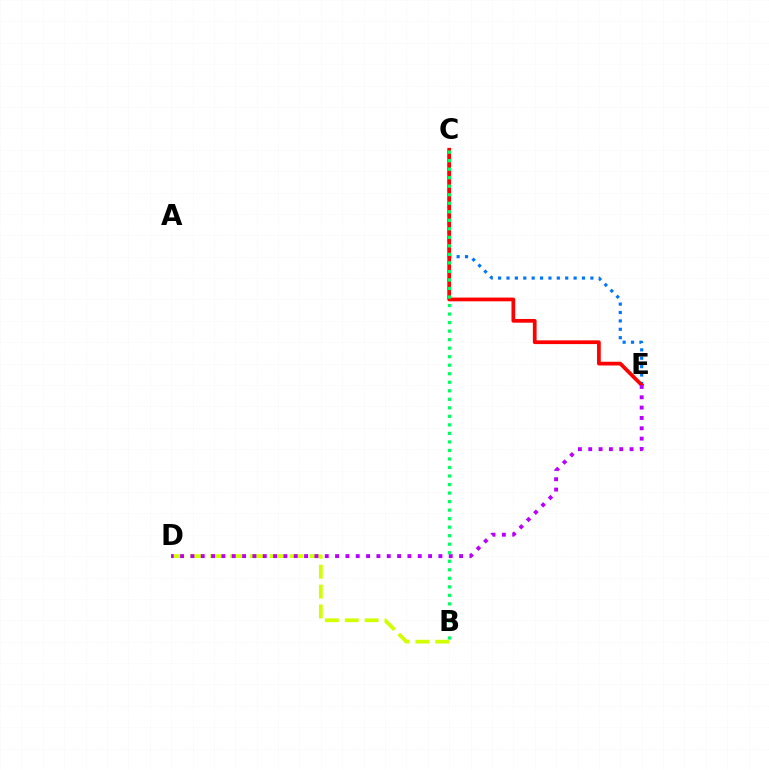{('B', 'D'): [{'color': '#d1ff00', 'line_style': 'dashed', 'thickness': 2.7}], ('C', 'E'): [{'color': '#0074ff', 'line_style': 'dotted', 'thickness': 2.28}, {'color': '#ff0000', 'line_style': 'solid', 'thickness': 2.69}], ('D', 'E'): [{'color': '#b900ff', 'line_style': 'dotted', 'thickness': 2.81}], ('B', 'C'): [{'color': '#00ff5c', 'line_style': 'dotted', 'thickness': 2.32}]}